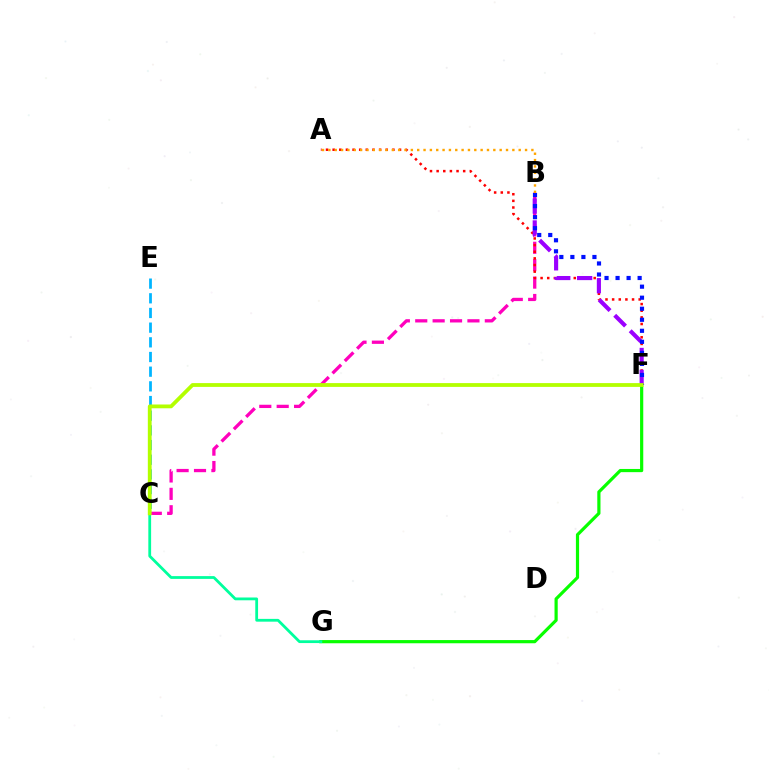{('F', 'G'): [{'color': '#08ff00', 'line_style': 'solid', 'thickness': 2.3}], ('C', 'E'): [{'color': '#00b5ff', 'line_style': 'dashed', 'thickness': 1.99}], ('C', 'G'): [{'color': '#00ff9d', 'line_style': 'solid', 'thickness': 2.01}], ('B', 'C'): [{'color': '#ff00bd', 'line_style': 'dashed', 'thickness': 2.36}], ('A', 'F'): [{'color': '#ff0000', 'line_style': 'dotted', 'thickness': 1.8}], ('A', 'B'): [{'color': '#ffa500', 'line_style': 'dotted', 'thickness': 1.72}], ('B', 'F'): [{'color': '#9b00ff', 'line_style': 'dashed', 'thickness': 2.97}, {'color': '#0010ff', 'line_style': 'dotted', 'thickness': 3.0}], ('C', 'F'): [{'color': '#b3ff00', 'line_style': 'solid', 'thickness': 2.73}]}